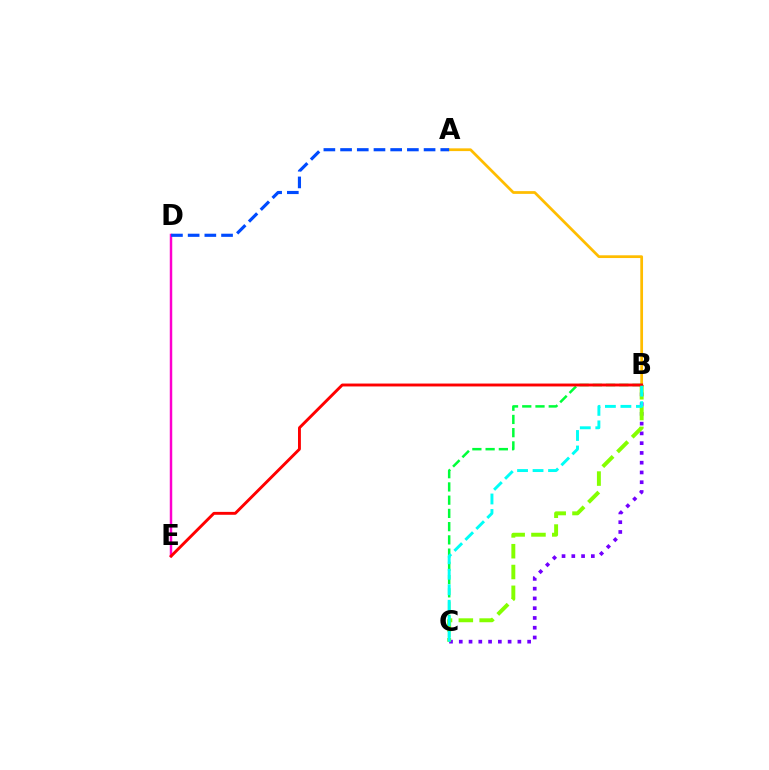{('B', 'C'): [{'color': '#7200ff', 'line_style': 'dotted', 'thickness': 2.65}, {'color': '#00ff39', 'line_style': 'dashed', 'thickness': 1.8}, {'color': '#84ff00', 'line_style': 'dashed', 'thickness': 2.83}, {'color': '#00fff6', 'line_style': 'dashed', 'thickness': 2.11}], ('A', 'B'): [{'color': '#ffbd00', 'line_style': 'solid', 'thickness': 1.98}], ('D', 'E'): [{'color': '#ff00cf', 'line_style': 'solid', 'thickness': 1.77}], ('B', 'E'): [{'color': '#ff0000', 'line_style': 'solid', 'thickness': 2.09}], ('A', 'D'): [{'color': '#004bff', 'line_style': 'dashed', 'thickness': 2.27}]}